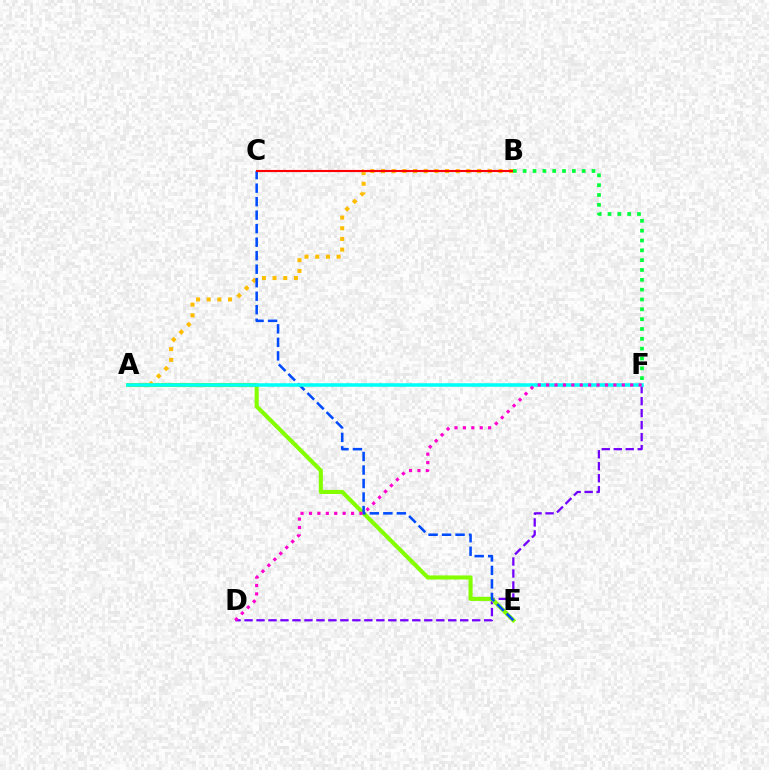{('D', 'F'): [{'color': '#7200ff', 'line_style': 'dashed', 'thickness': 1.63}, {'color': '#ff00cf', 'line_style': 'dotted', 'thickness': 2.29}], ('A', 'E'): [{'color': '#84ff00', 'line_style': 'solid', 'thickness': 2.95}], ('A', 'B'): [{'color': '#ffbd00', 'line_style': 'dotted', 'thickness': 2.9}], ('C', 'E'): [{'color': '#004bff', 'line_style': 'dashed', 'thickness': 1.84}], ('A', 'F'): [{'color': '#00fff6', 'line_style': 'solid', 'thickness': 2.55}], ('B', 'C'): [{'color': '#ff0000', 'line_style': 'solid', 'thickness': 1.53}], ('B', 'F'): [{'color': '#00ff39', 'line_style': 'dotted', 'thickness': 2.67}]}